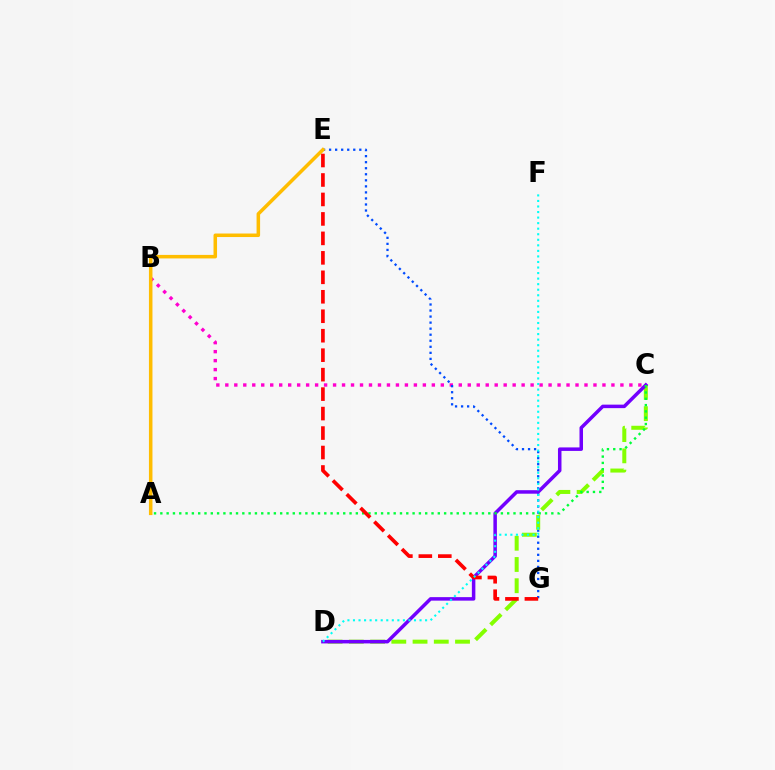{('B', 'C'): [{'color': '#ff00cf', 'line_style': 'dotted', 'thickness': 2.44}], ('E', 'G'): [{'color': '#004bff', 'line_style': 'dotted', 'thickness': 1.64}, {'color': '#ff0000', 'line_style': 'dashed', 'thickness': 2.64}], ('C', 'D'): [{'color': '#84ff00', 'line_style': 'dashed', 'thickness': 2.89}, {'color': '#7200ff', 'line_style': 'solid', 'thickness': 2.52}], ('A', 'E'): [{'color': '#ffbd00', 'line_style': 'solid', 'thickness': 2.54}], ('A', 'C'): [{'color': '#00ff39', 'line_style': 'dotted', 'thickness': 1.71}], ('D', 'F'): [{'color': '#00fff6', 'line_style': 'dotted', 'thickness': 1.51}]}